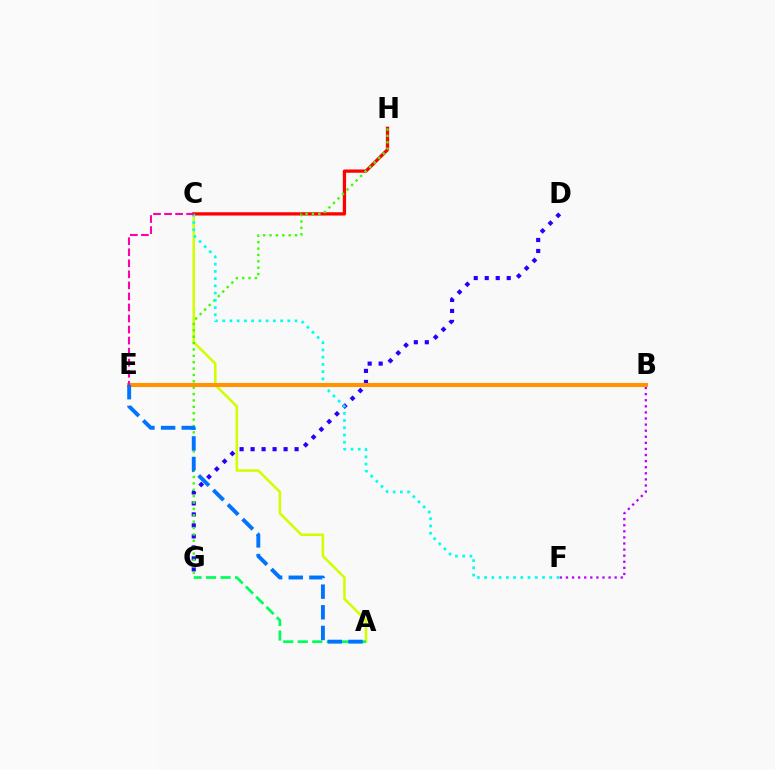{('A', 'C'): [{'color': '#d1ff00', 'line_style': 'solid', 'thickness': 1.84}], ('C', 'H'): [{'color': '#ff0000', 'line_style': 'solid', 'thickness': 2.36}], ('B', 'F'): [{'color': '#b900ff', 'line_style': 'dotted', 'thickness': 1.65}], ('A', 'G'): [{'color': '#00ff5c', 'line_style': 'dashed', 'thickness': 1.97}], ('D', 'G'): [{'color': '#2500ff', 'line_style': 'dotted', 'thickness': 2.99}], ('G', 'H'): [{'color': '#3dff00', 'line_style': 'dotted', 'thickness': 1.73}], ('C', 'F'): [{'color': '#00fff6', 'line_style': 'dotted', 'thickness': 1.97}], ('B', 'E'): [{'color': '#ff9400', 'line_style': 'solid', 'thickness': 2.95}], ('A', 'E'): [{'color': '#0074ff', 'line_style': 'dashed', 'thickness': 2.8}], ('C', 'E'): [{'color': '#ff00ac', 'line_style': 'dashed', 'thickness': 1.5}]}